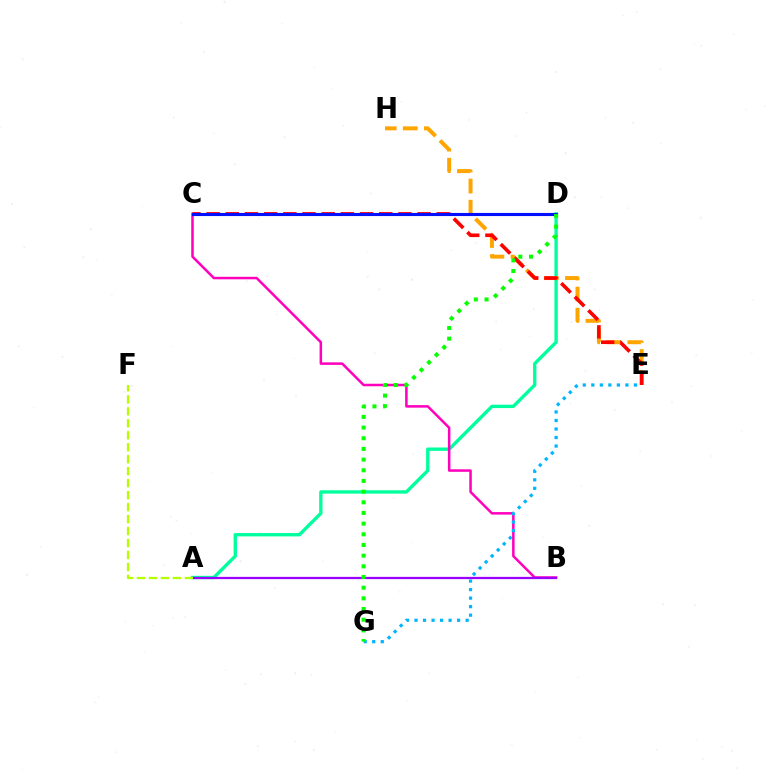{('A', 'D'): [{'color': '#00ff9d', 'line_style': 'solid', 'thickness': 2.42}], ('B', 'C'): [{'color': '#ff00bd', 'line_style': 'solid', 'thickness': 1.81}], ('E', 'H'): [{'color': '#ffa500', 'line_style': 'dashed', 'thickness': 2.87}], ('A', 'B'): [{'color': '#9b00ff', 'line_style': 'solid', 'thickness': 1.62}], ('C', 'E'): [{'color': '#ff0000', 'line_style': 'dashed', 'thickness': 2.61}], ('C', 'D'): [{'color': '#0010ff', 'line_style': 'solid', 'thickness': 2.24}], ('E', 'G'): [{'color': '#00b5ff', 'line_style': 'dotted', 'thickness': 2.32}], ('A', 'F'): [{'color': '#b3ff00', 'line_style': 'dashed', 'thickness': 1.63}], ('D', 'G'): [{'color': '#08ff00', 'line_style': 'dotted', 'thickness': 2.9}]}